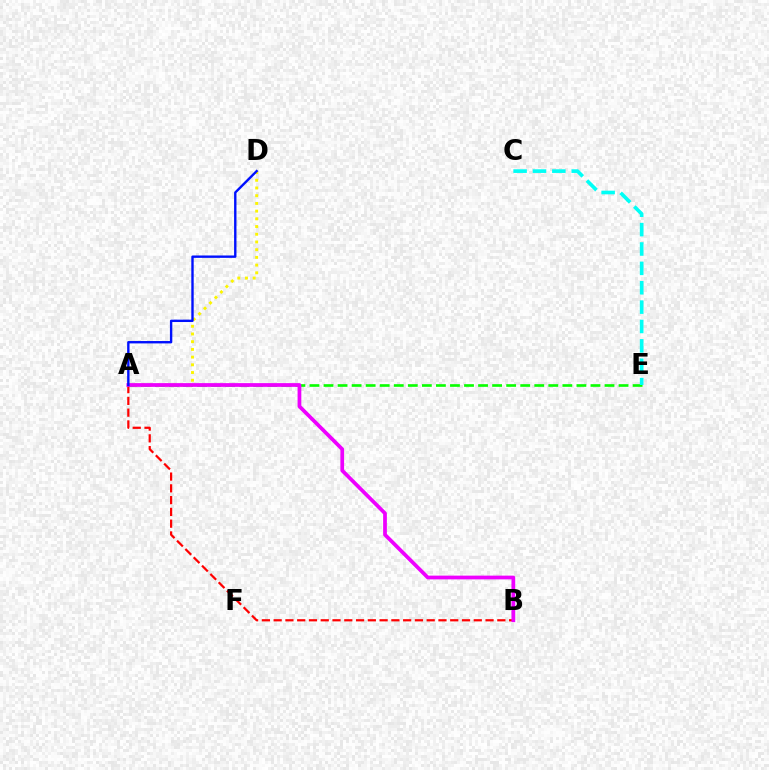{('A', 'E'): [{'color': '#08ff00', 'line_style': 'dashed', 'thickness': 1.91}], ('A', 'D'): [{'color': '#fcf500', 'line_style': 'dotted', 'thickness': 2.1}, {'color': '#0010ff', 'line_style': 'solid', 'thickness': 1.71}], ('A', 'B'): [{'color': '#ff0000', 'line_style': 'dashed', 'thickness': 1.6}, {'color': '#ee00ff', 'line_style': 'solid', 'thickness': 2.69}], ('C', 'E'): [{'color': '#00fff6', 'line_style': 'dashed', 'thickness': 2.63}]}